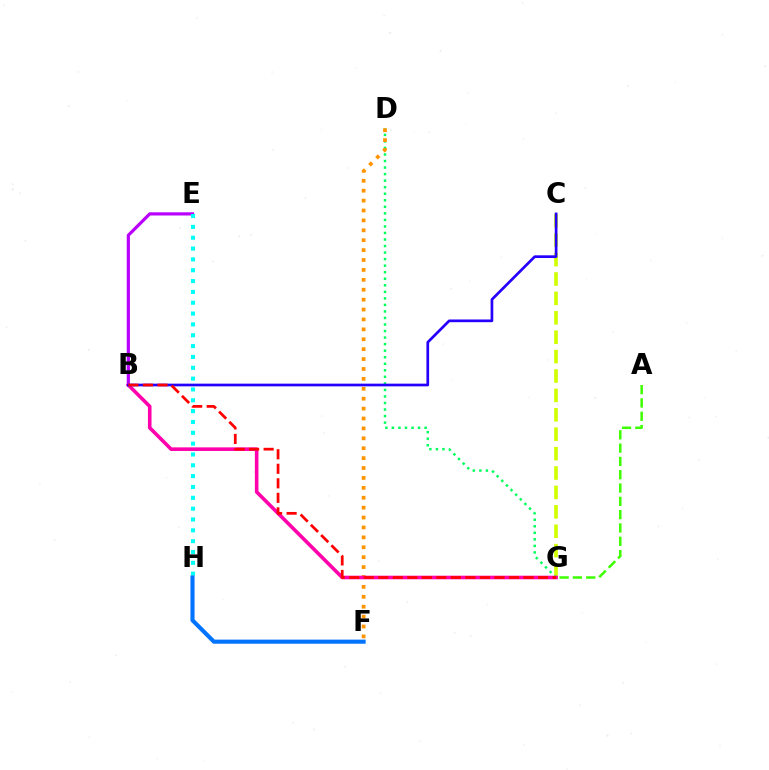{('C', 'G'): [{'color': '#d1ff00', 'line_style': 'dashed', 'thickness': 2.64}], ('D', 'G'): [{'color': '#00ff5c', 'line_style': 'dotted', 'thickness': 1.78}], ('D', 'F'): [{'color': '#ff9400', 'line_style': 'dotted', 'thickness': 2.69}], ('B', 'E'): [{'color': '#b900ff', 'line_style': 'solid', 'thickness': 2.3}], ('B', 'G'): [{'color': '#ff00ac', 'line_style': 'solid', 'thickness': 2.59}, {'color': '#ff0000', 'line_style': 'dashed', 'thickness': 1.97}], ('B', 'C'): [{'color': '#2500ff', 'line_style': 'solid', 'thickness': 1.94}], ('E', 'H'): [{'color': '#00fff6', 'line_style': 'dotted', 'thickness': 2.94}], ('F', 'H'): [{'color': '#0074ff', 'line_style': 'solid', 'thickness': 2.96}], ('A', 'G'): [{'color': '#3dff00', 'line_style': 'dashed', 'thickness': 1.81}]}